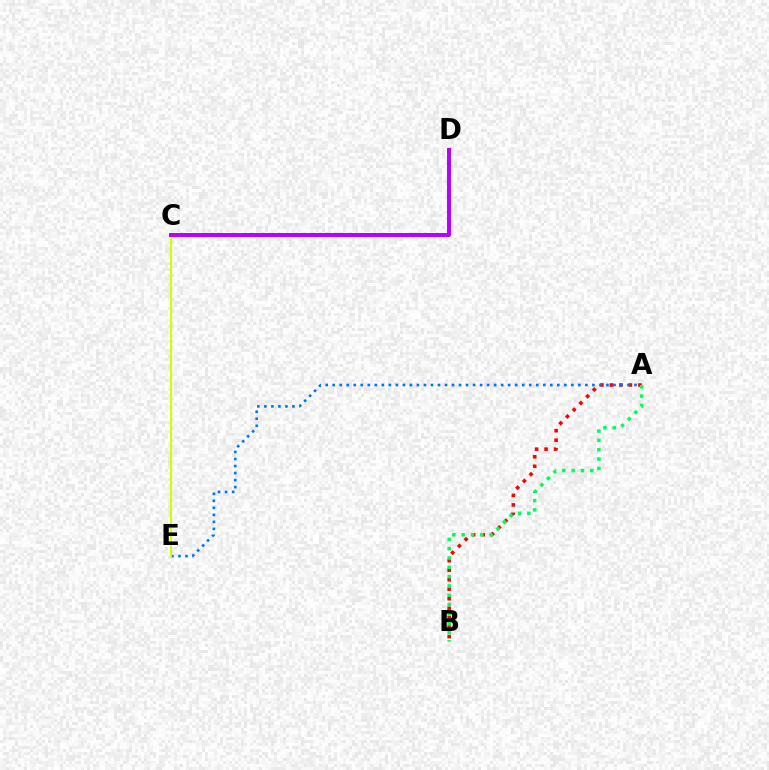{('A', 'B'): [{'color': '#ff0000', 'line_style': 'dotted', 'thickness': 2.58}, {'color': '#00ff5c', 'line_style': 'dotted', 'thickness': 2.53}], ('A', 'E'): [{'color': '#0074ff', 'line_style': 'dotted', 'thickness': 1.91}], ('C', 'E'): [{'color': '#d1ff00', 'line_style': 'solid', 'thickness': 1.52}], ('C', 'D'): [{'color': '#b900ff', 'line_style': 'solid', 'thickness': 2.87}]}